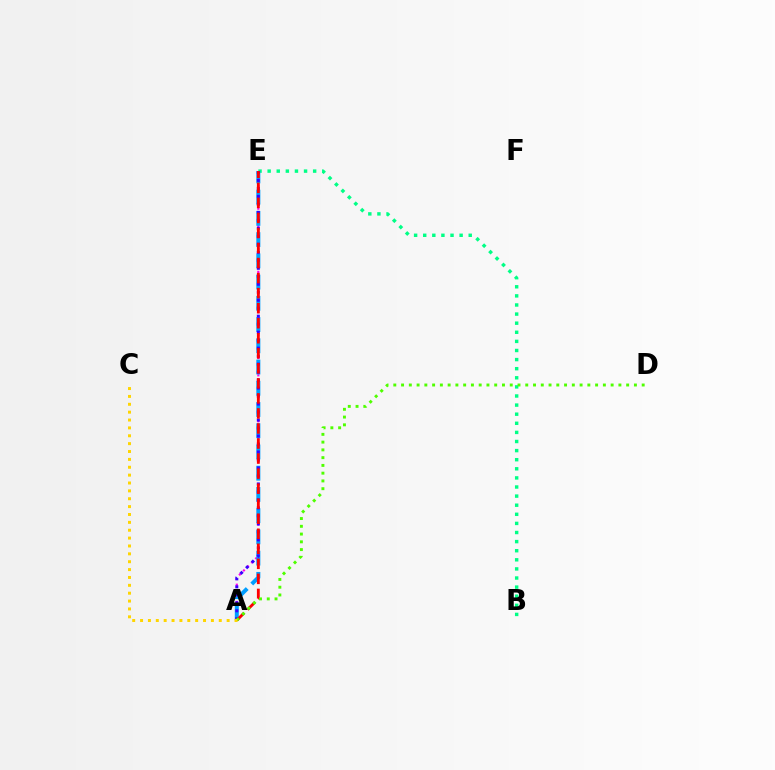{('B', 'E'): [{'color': '#00ff86', 'line_style': 'dotted', 'thickness': 2.47}], ('A', 'E'): [{'color': '#ff00ed', 'line_style': 'dotted', 'thickness': 1.56}, {'color': '#009eff', 'line_style': 'dashed', 'thickness': 2.88}, {'color': '#3700ff', 'line_style': 'dotted', 'thickness': 2.17}, {'color': '#ff0000', 'line_style': 'dashed', 'thickness': 2.04}], ('A', 'D'): [{'color': '#4fff00', 'line_style': 'dotted', 'thickness': 2.11}], ('A', 'C'): [{'color': '#ffd500', 'line_style': 'dotted', 'thickness': 2.14}]}